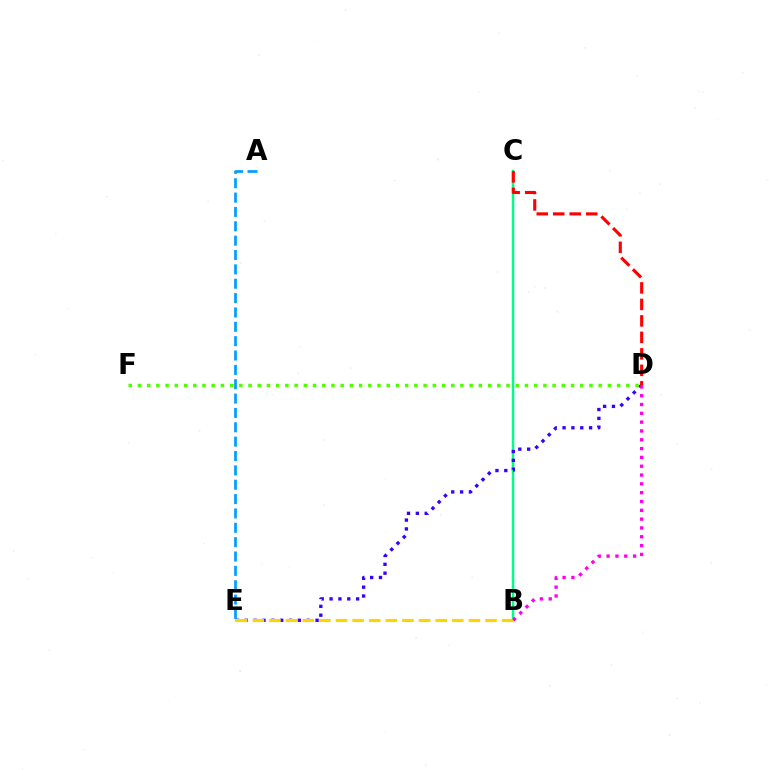{('B', 'C'): [{'color': '#00ff86', 'line_style': 'solid', 'thickness': 1.8}], ('D', 'E'): [{'color': '#3700ff', 'line_style': 'dotted', 'thickness': 2.4}], ('C', 'D'): [{'color': '#ff0000', 'line_style': 'dashed', 'thickness': 2.24}], ('D', 'F'): [{'color': '#4fff00', 'line_style': 'dotted', 'thickness': 2.5}], ('B', 'E'): [{'color': '#ffd500', 'line_style': 'dashed', 'thickness': 2.26}], ('B', 'D'): [{'color': '#ff00ed', 'line_style': 'dotted', 'thickness': 2.4}], ('A', 'E'): [{'color': '#009eff', 'line_style': 'dashed', 'thickness': 1.95}]}